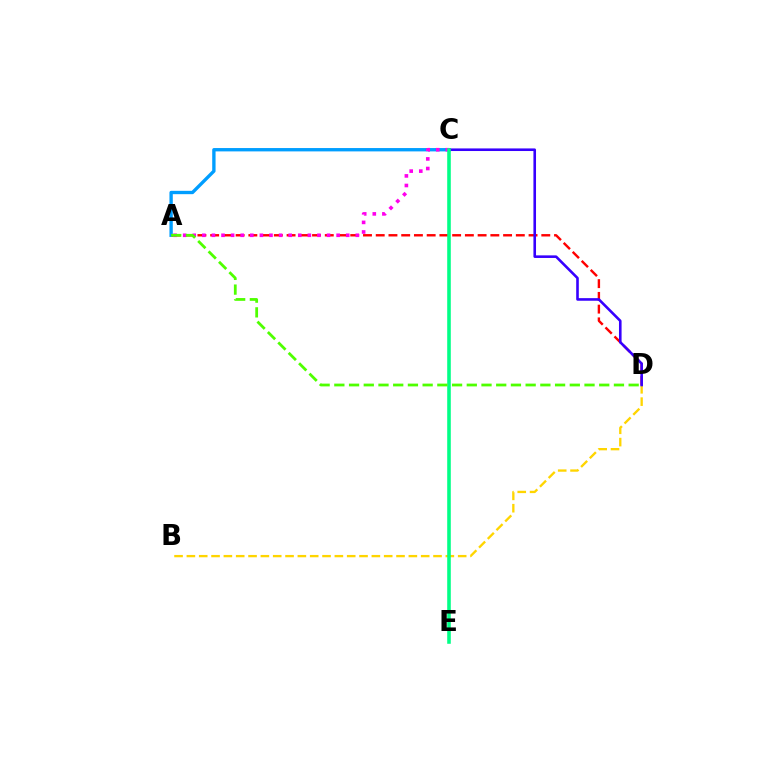{('A', 'C'): [{'color': '#009eff', 'line_style': 'solid', 'thickness': 2.41}, {'color': '#ff00ed', 'line_style': 'dotted', 'thickness': 2.61}], ('B', 'D'): [{'color': '#ffd500', 'line_style': 'dashed', 'thickness': 1.68}], ('A', 'D'): [{'color': '#ff0000', 'line_style': 'dashed', 'thickness': 1.73}, {'color': '#4fff00', 'line_style': 'dashed', 'thickness': 2.0}], ('C', 'D'): [{'color': '#3700ff', 'line_style': 'solid', 'thickness': 1.87}], ('C', 'E'): [{'color': '#00ff86', 'line_style': 'solid', 'thickness': 2.58}]}